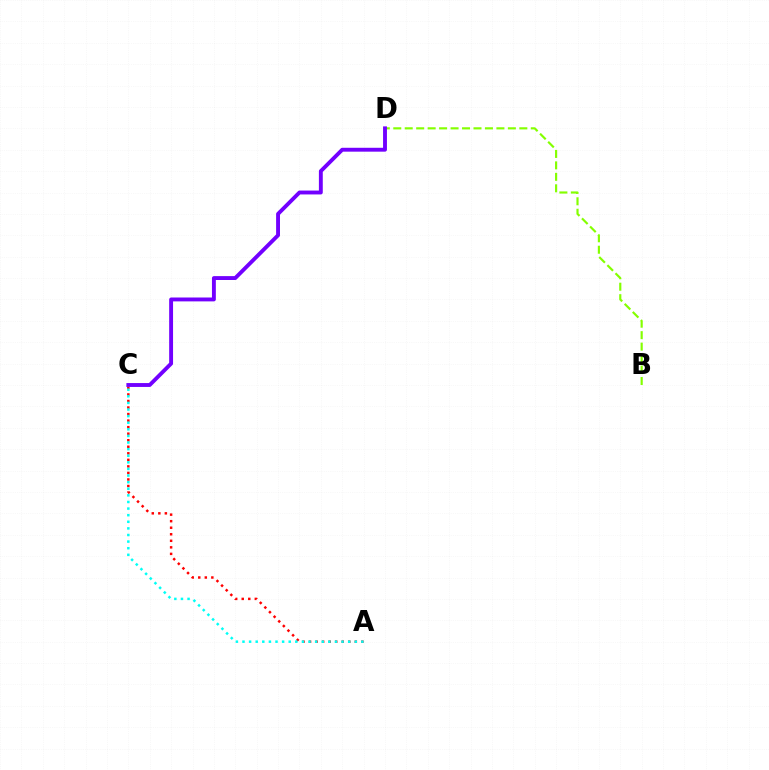{('B', 'D'): [{'color': '#84ff00', 'line_style': 'dashed', 'thickness': 1.56}], ('A', 'C'): [{'color': '#ff0000', 'line_style': 'dotted', 'thickness': 1.78}, {'color': '#00fff6', 'line_style': 'dotted', 'thickness': 1.79}], ('C', 'D'): [{'color': '#7200ff', 'line_style': 'solid', 'thickness': 2.8}]}